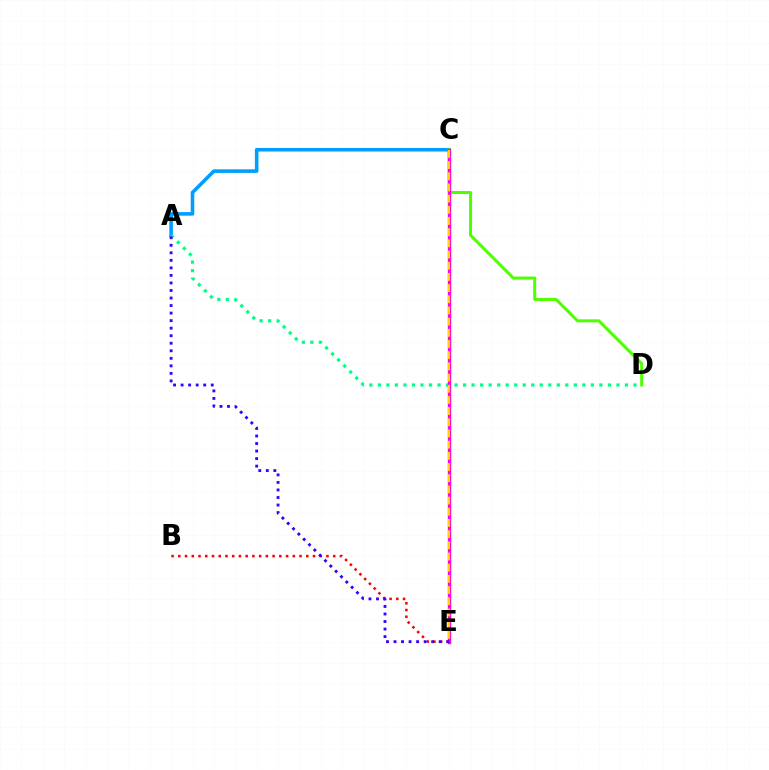{('A', 'C'): [{'color': '#009eff', 'line_style': 'solid', 'thickness': 2.58}], ('B', 'E'): [{'color': '#ff0000', 'line_style': 'dotted', 'thickness': 1.83}], ('C', 'D'): [{'color': '#4fff00', 'line_style': 'solid', 'thickness': 2.16}], ('A', 'D'): [{'color': '#00ff86', 'line_style': 'dotted', 'thickness': 2.32}], ('C', 'E'): [{'color': '#ff00ed', 'line_style': 'solid', 'thickness': 2.42}, {'color': '#ffd500', 'line_style': 'dashed', 'thickness': 1.52}], ('A', 'E'): [{'color': '#3700ff', 'line_style': 'dotted', 'thickness': 2.05}]}